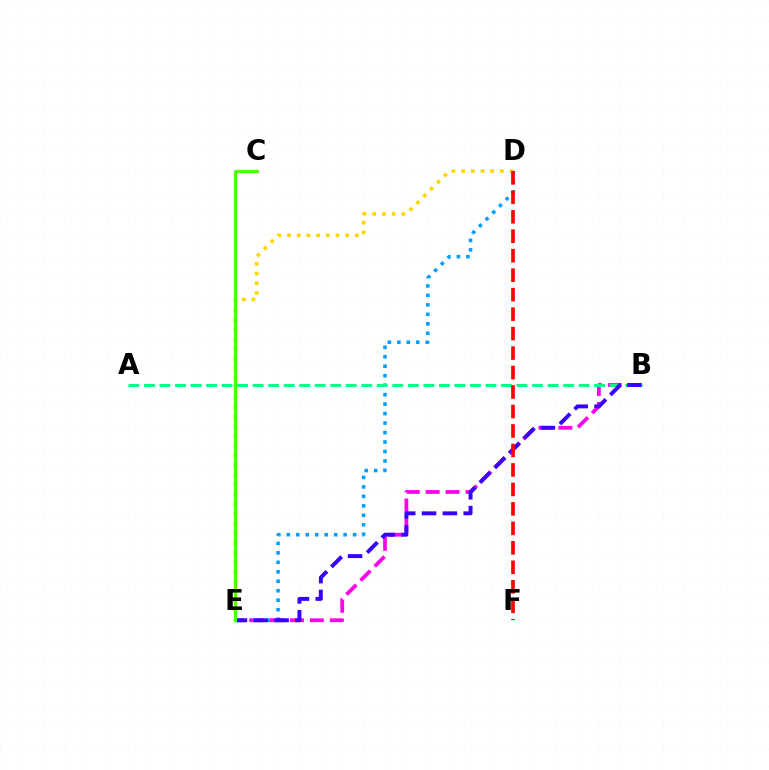{('D', 'E'): [{'color': '#009eff', 'line_style': 'dotted', 'thickness': 2.57}, {'color': '#ffd500', 'line_style': 'dotted', 'thickness': 2.63}], ('B', 'E'): [{'color': '#ff00ed', 'line_style': 'dashed', 'thickness': 2.71}, {'color': '#3700ff', 'line_style': 'dashed', 'thickness': 2.83}], ('A', 'B'): [{'color': '#00ff86', 'line_style': 'dashed', 'thickness': 2.11}], ('C', 'E'): [{'color': '#4fff00', 'line_style': 'solid', 'thickness': 2.28}], ('D', 'F'): [{'color': '#ff0000', 'line_style': 'dashed', 'thickness': 2.65}]}